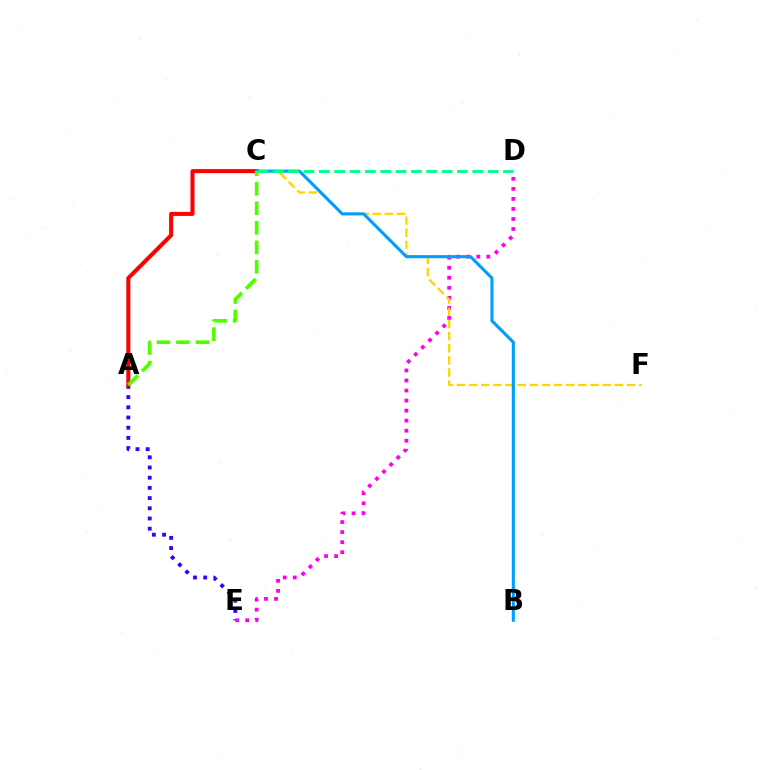{('A', 'E'): [{'color': '#3700ff', 'line_style': 'dotted', 'thickness': 2.77}], ('A', 'C'): [{'color': '#ff0000', 'line_style': 'solid', 'thickness': 2.9}, {'color': '#4fff00', 'line_style': 'dashed', 'thickness': 2.65}], ('D', 'E'): [{'color': '#ff00ed', 'line_style': 'dotted', 'thickness': 2.73}], ('C', 'F'): [{'color': '#ffd500', 'line_style': 'dashed', 'thickness': 1.65}], ('B', 'C'): [{'color': '#009eff', 'line_style': 'solid', 'thickness': 2.22}], ('C', 'D'): [{'color': '#00ff86', 'line_style': 'dashed', 'thickness': 2.09}]}